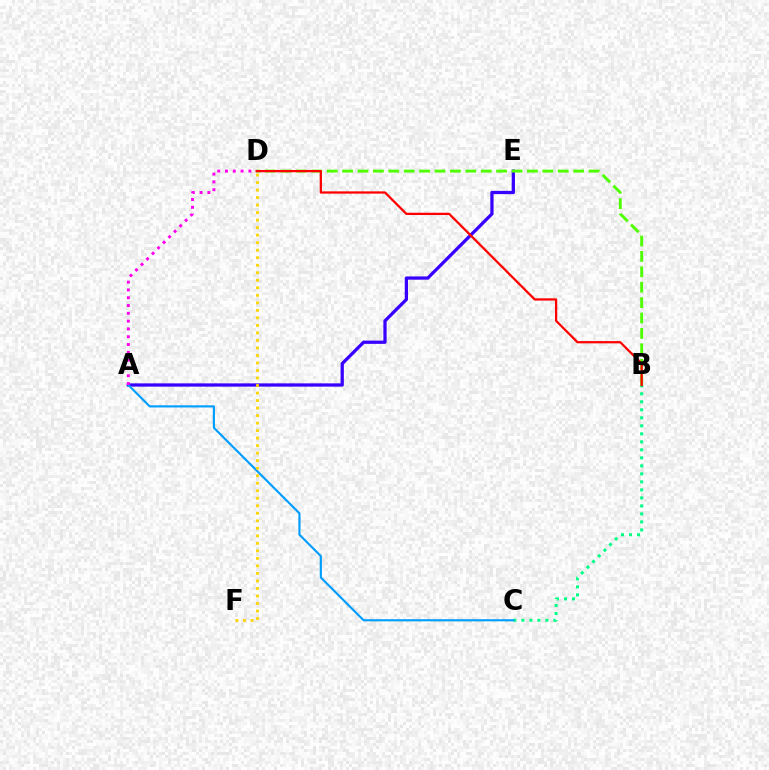{('B', 'C'): [{'color': '#00ff86', 'line_style': 'dotted', 'thickness': 2.18}], ('A', 'E'): [{'color': '#3700ff', 'line_style': 'solid', 'thickness': 2.35}], ('A', 'C'): [{'color': '#009eff', 'line_style': 'solid', 'thickness': 1.54}], ('A', 'D'): [{'color': '#ff00ed', 'line_style': 'dotted', 'thickness': 2.12}], ('D', 'F'): [{'color': '#ffd500', 'line_style': 'dotted', 'thickness': 2.04}], ('B', 'D'): [{'color': '#4fff00', 'line_style': 'dashed', 'thickness': 2.09}, {'color': '#ff0000', 'line_style': 'solid', 'thickness': 1.62}]}